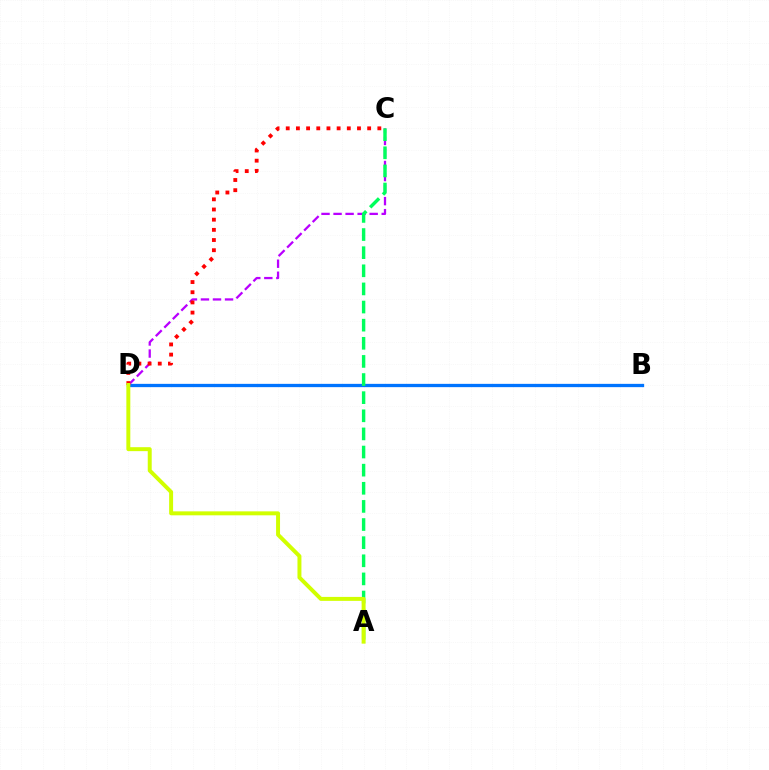{('B', 'D'): [{'color': '#0074ff', 'line_style': 'solid', 'thickness': 2.37}], ('C', 'D'): [{'color': '#b900ff', 'line_style': 'dashed', 'thickness': 1.64}, {'color': '#ff0000', 'line_style': 'dotted', 'thickness': 2.77}], ('A', 'C'): [{'color': '#00ff5c', 'line_style': 'dashed', 'thickness': 2.46}], ('A', 'D'): [{'color': '#d1ff00', 'line_style': 'solid', 'thickness': 2.85}]}